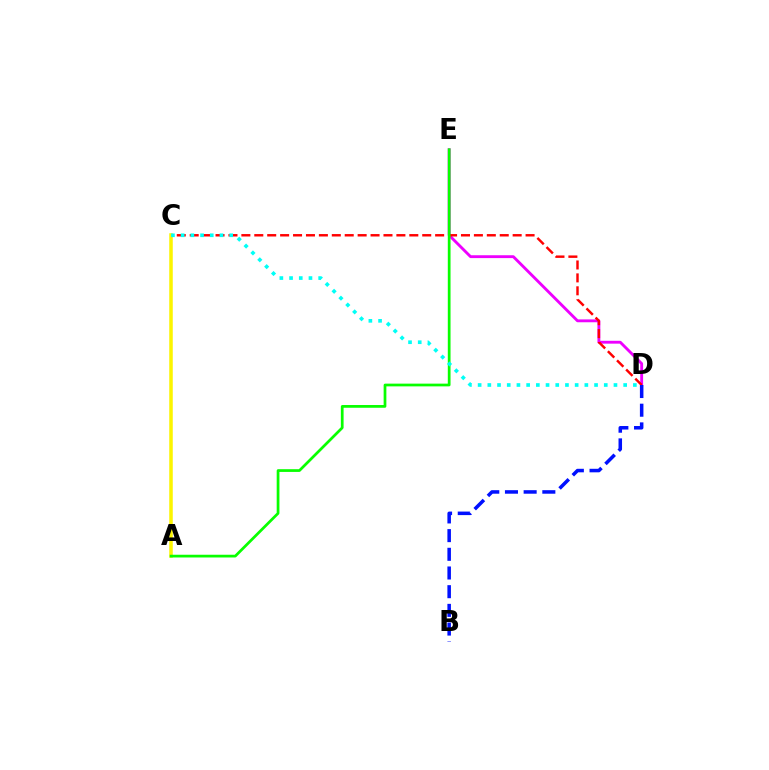{('D', 'E'): [{'color': '#ee00ff', 'line_style': 'solid', 'thickness': 2.06}], ('C', 'D'): [{'color': '#ff0000', 'line_style': 'dashed', 'thickness': 1.75}, {'color': '#00fff6', 'line_style': 'dotted', 'thickness': 2.64}], ('B', 'D'): [{'color': '#0010ff', 'line_style': 'dashed', 'thickness': 2.54}], ('A', 'C'): [{'color': '#fcf500', 'line_style': 'solid', 'thickness': 2.54}], ('A', 'E'): [{'color': '#08ff00', 'line_style': 'solid', 'thickness': 1.97}]}